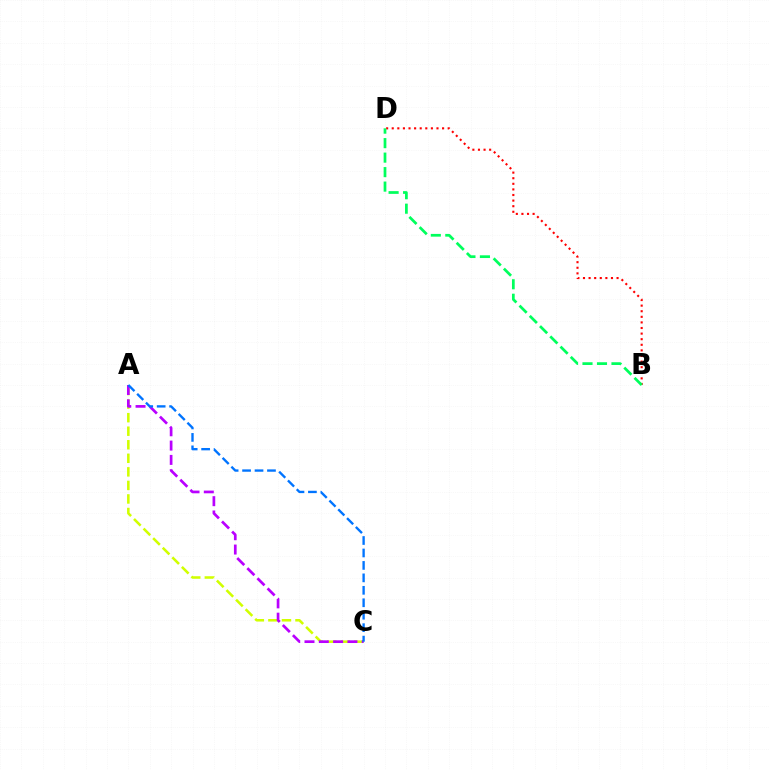{('B', 'D'): [{'color': '#ff0000', 'line_style': 'dotted', 'thickness': 1.52}, {'color': '#00ff5c', 'line_style': 'dashed', 'thickness': 1.97}], ('A', 'C'): [{'color': '#d1ff00', 'line_style': 'dashed', 'thickness': 1.84}, {'color': '#b900ff', 'line_style': 'dashed', 'thickness': 1.94}, {'color': '#0074ff', 'line_style': 'dashed', 'thickness': 1.69}]}